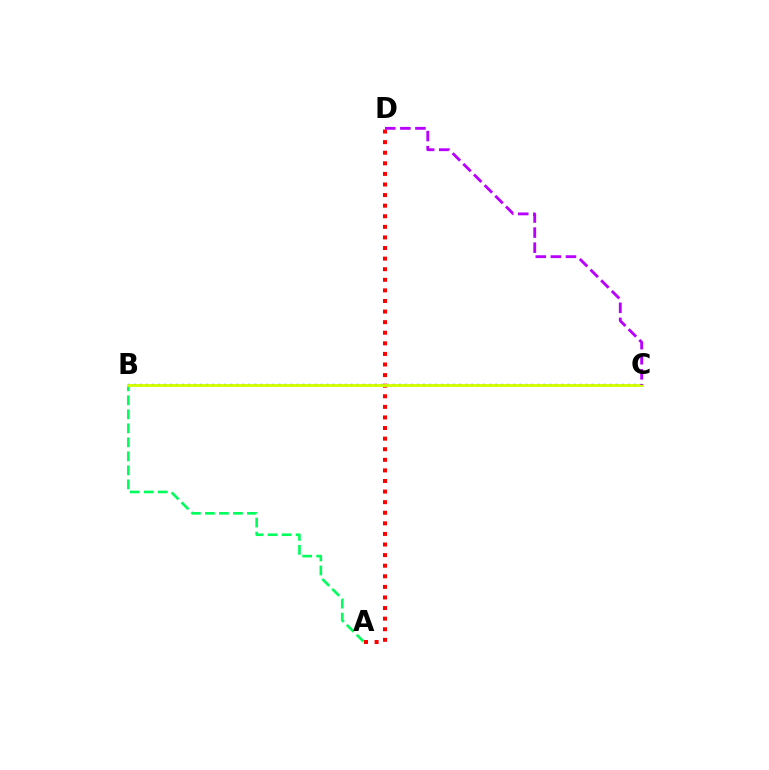{('B', 'C'): [{'color': '#0074ff', 'line_style': 'dotted', 'thickness': 1.64}, {'color': '#d1ff00', 'line_style': 'solid', 'thickness': 2.04}], ('A', 'B'): [{'color': '#00ff5c', 'line_style': 'dashed', 'thickness': 1.9}], ('A', 'D'): [{'color': '#ff0000', 'line_style': 'dotted', 'thickness': 2.88}], ('C', 'D'): [{'color': '#b900ff', 'line_style': 'dashed', 'thickness': 2.05}]}